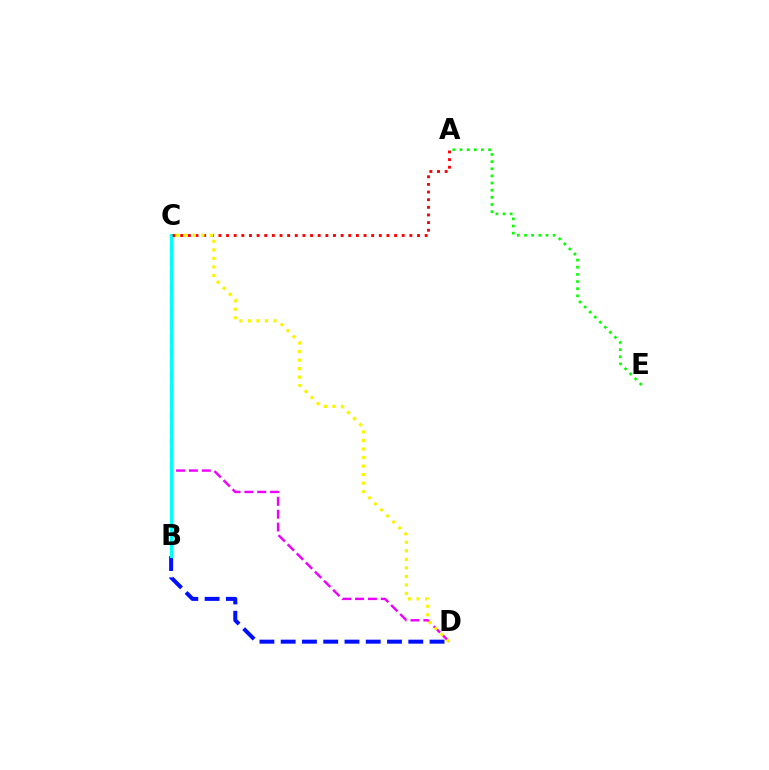{('B', 'D'): [{'color': '#0010ff', 'line_style': 'dashed', 'thickness': 2.89}], ('C', 'D'): [{'color': '#ee00ff', 'line_style': 'dashed', 'thickness': 1.75}, {'color': '#fcf500', 'line_style': 'dotted', 'thickness': 2.32}], ('A', 'E'): [{'color': '#08ff00', 'line_style': 'dotted', 'thickness': 1.94}], ('B', 'C'): [{'color': '#00fff6', 'line_style': 'solid', 'thickness': 2.22}], ('A', 'C'): [{'color': '#ff0000', 'line_style': 'dotted', 'thickness': 2.08}]}